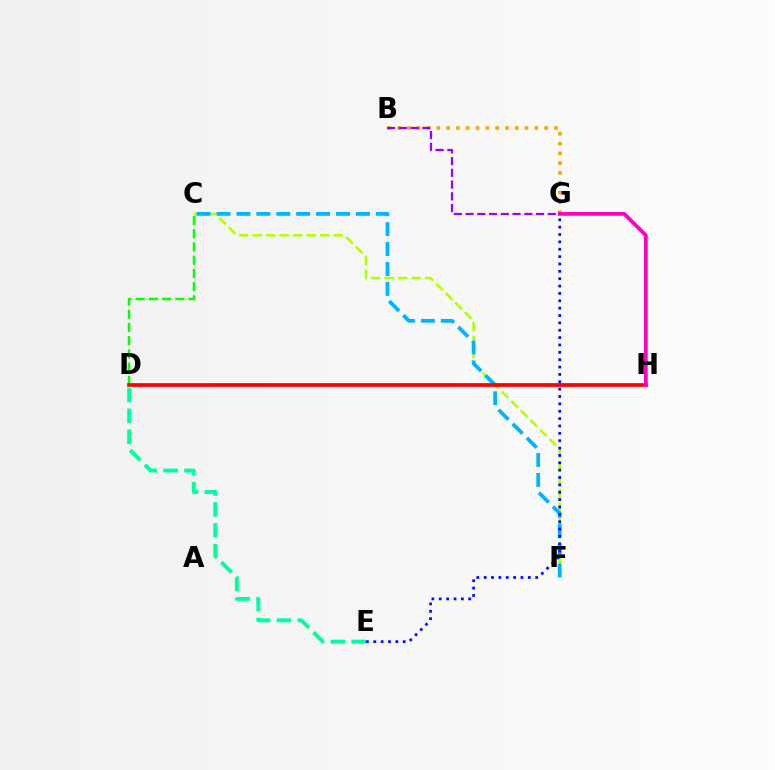{('D', 'E'): [{'color': '#00ff9d', 'line_style': 'dashed', 'thickness': 2.84}], ('C', 'F'): [{'color': '#b3ff00', 'line_style': 'dashed', 'thickness': 1.84}, {'color': '#00b5ff', 'line_style': 'dashed', 'thickness': 2.71}], ('B', 'G'): [{'color': '#ffa500', 'line_style': 'dotted', 'thickness': 2.66}, {'color': '#9b00ff', 'line_style': 'dashed', 'thickness': 1.6}], ('C', 'D'): [{'color': '#08ff00', 'line_style': 'dashed', 'thickness': 1.8}], ('D', 'H'): [{'color': '#ff0000', 'line_style': 'solid', 'thickness': 2.67}], ('E', 'G'): [{'color': '#0010ff', 'line_style': 'dotted', 'thickness': 2.0}], ('G', 'H'): [{'color': '#ff00bd', 'line_style': 'solid', 'thickness': 2.7}]}